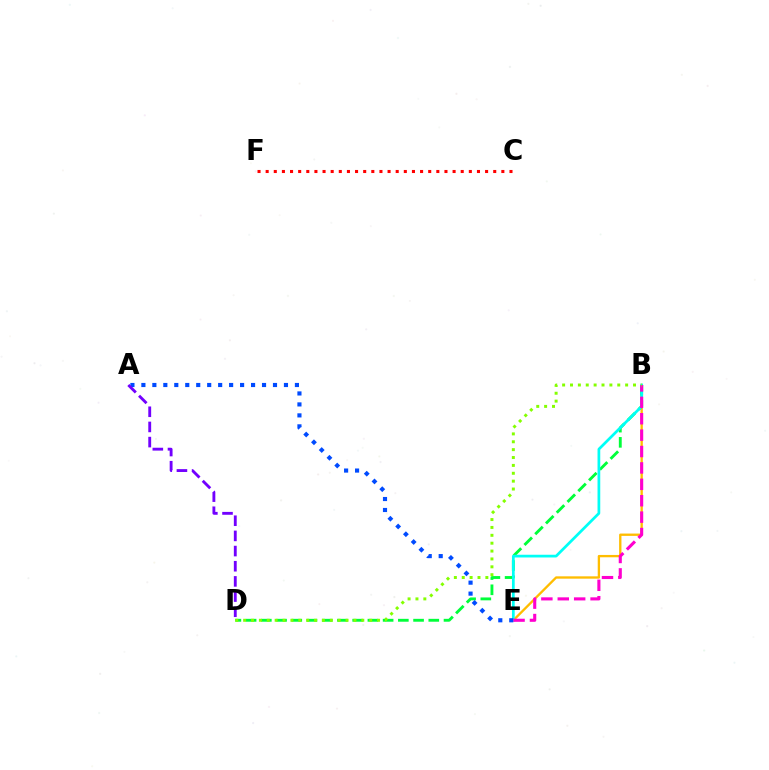{('B', 'E'): [{'color': '#ffbd00', 'line_style': 'solid', 'thickness': 1.68}, {'color': '#00fff6', 'line_style': 'solid', 'thickness': 1.96}, {'color': '#ff00cf', 'line_style': 'dashed', 'thickness': 2.23}], ('B', 'D'): [{'color': '#00ff39', 'line_style': 'dashed', 'thickness': 2.07}, {'color': '#84ff00', 'line_style': 'dotted', 'thickness': 2.14}], ('C', 'F'): [{'color': '#ff0000', 'line_style': 'dotted', 'thickness': 2.21}], ('A', 'E'): [{'color': '#004bff', 'line_style': 'dotted', 'thickness': 2.98}], ('A', 'D'): [{'color': '#7200ff', 'line_style': 'dashed', 'thickness': 2.06}]}